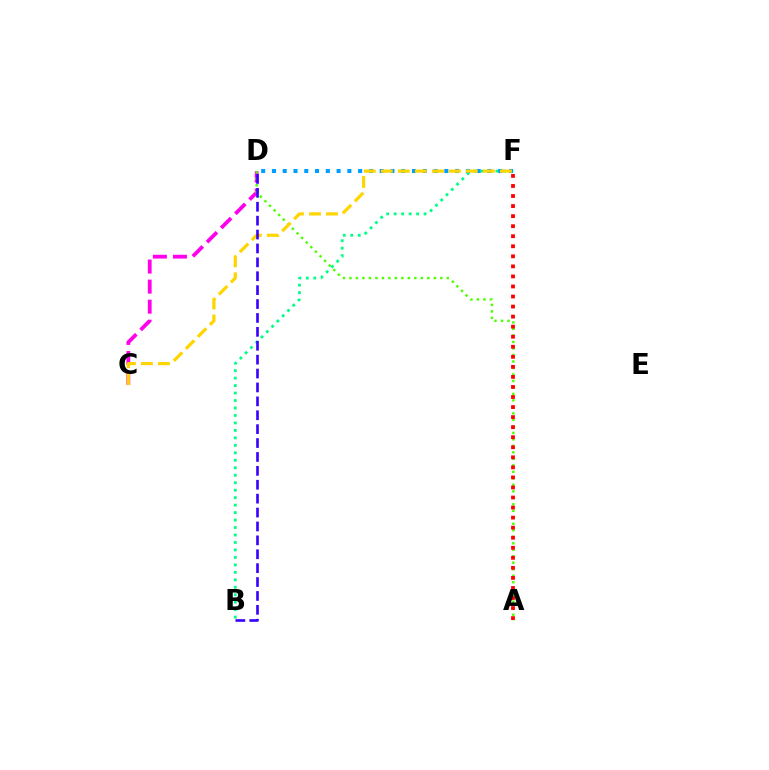{('C', 'D'): [{'color': '#ff00ed', 'line_style': 'dashed', 'thickness': 2.72}], ('A', 'D'): [{'color': '#4fff00', 'line_style': 'dotted', 'thickness': 1.76}], ('B', 'F'): [{'color': '#00ff86', 'line_style': 'dotted', 'thickness': 2.03}], ('D', 'F'): [{'color': '#009eff', 'line_style': 'dotted', 'thickness': 2.93}], ('C', 'F'): [{'color': '#ffd500', 'line_style': 'dashed', 'thickness': 2.31}], ('A', 'F'): [{'color': '#ff0000', 'line_style': 'dotted', 'thickness': 2.73}], ('B', 'D'): [{'color': '#3700ff', 'line_style': 'dashed', 'thickness': 1.89}]}